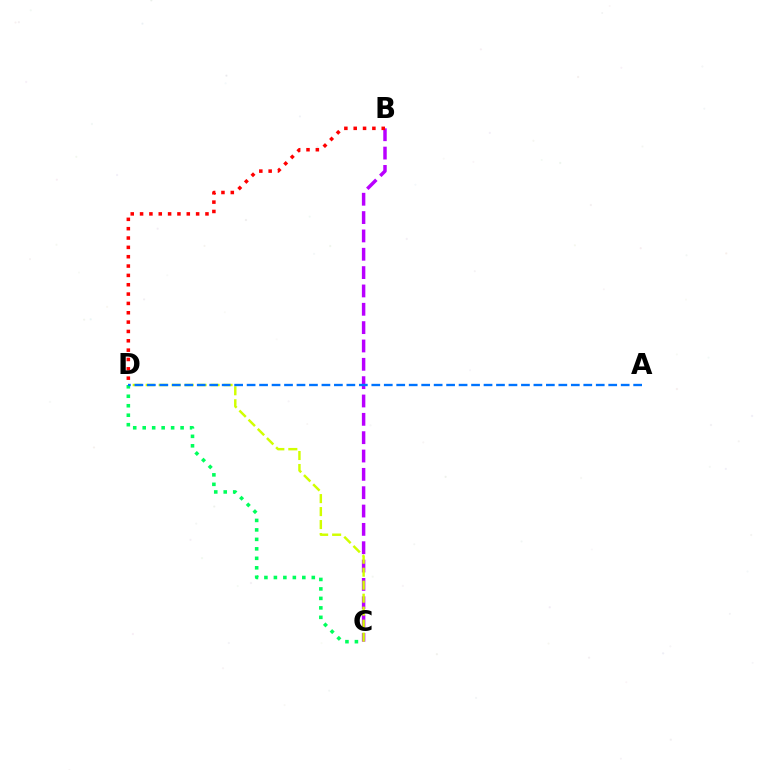{('B', 'C'): [{'color': '#b900ff', 'line_style': 'dashed', 'thickness': 2.49}], ('C', 'D'): [{'color': '#00ff5c', 'line_style': 'dotted', 'thickness': 2.57}, {'color': '#d1ff00', 'line_style': 'dashed', 'thickness': 1.76}], ('A', 'D'): [{'color': '#0074ff', 'line_style': 'dashed', 'thickness': 1.69}], ('B', 'D'): [{'color': '#ff0000', 'line_style': 'dotted', 'thickness': 2.54}]}